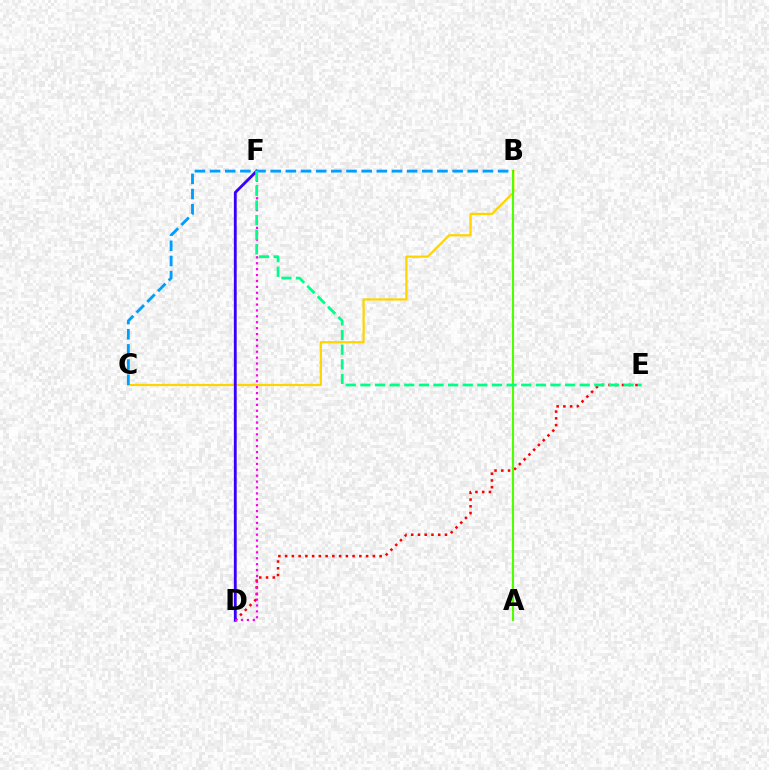{('D', 'E'): [{'color': '#ff0000', 'line_style': 'dotted', 'thickness': 1.83}], ('B', 'C'): [{'color': '#ffd500', 'line_style': 'solid', 'thickness': 1.61}, {'color': '#009eff', 'line_style': 'dashed', 'thickness': 2.06}], ('A', 'B'): [{'color': '#4fff00', 'line_style': 'solid', 'thickness': 1.51}], ('D', 'F'): [{'color': '#3700ff', 'line_style': 'solid', 'thickness': 2.04}, {'color': '#ff00ed', 'line_style': 'dotted', 'thickness': 1.6}], ('E', 'F'): [{'color': '#00ff86', 'line_style': 'dashed', 'thickness': 1.99}]}